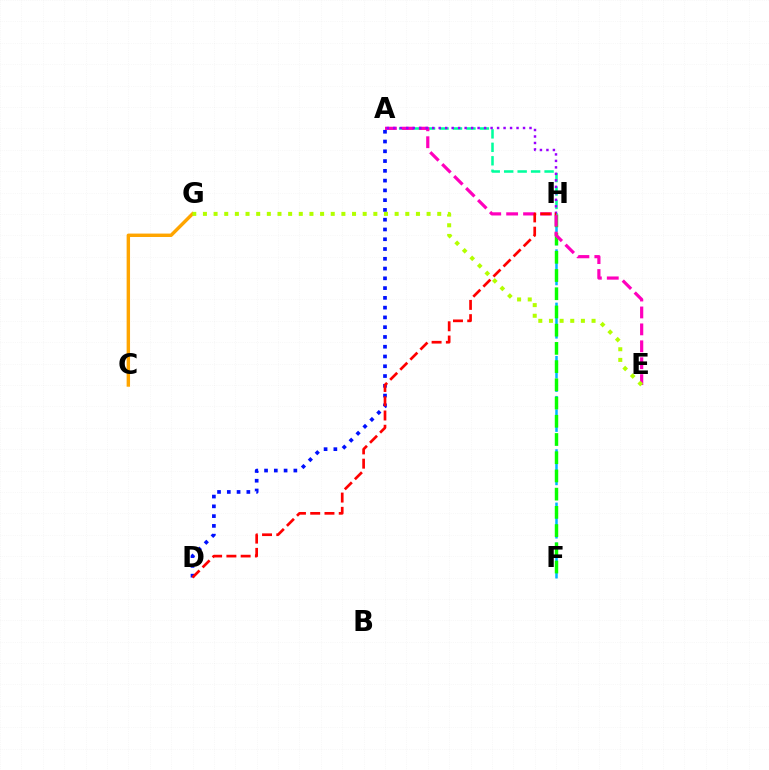{('F', 'H'): [{'color': '#00b5ff', 'line_style': 'dashed', 'thickness': 1.81}, {'color': '#08ff00', 'line_style': 'dashed', 'thickness': 2.48}], ('A', 'D'): [{'color': '#0010ff', 'line_style': 'dotted', 'thickness': 2.65}], ('A', 'H'): [{'color': '#00ff9d', 'line_style': 'dashed', 'thickness': 1.83}, {'color': '#9b00ff', 'line_style': 'dotted', 'thickness': 1.76}], ('C', 'G'): [{'color': '#ffa500', 'line_style': 'solid', 'thickness': 2.46}], ('A', 'E'): [{'color': '#ff00bd', 'line_style': 'dashed', 'thickness': 2.3}], ('D', 'H'): [{'color': '#ff0000', 'line_style': 'dashed', 'thickness': 1.94}], ('E', 'G'): [{'color': '#b3ff00', 'line_style': 'dotted', 'thickness': 2.89}]}